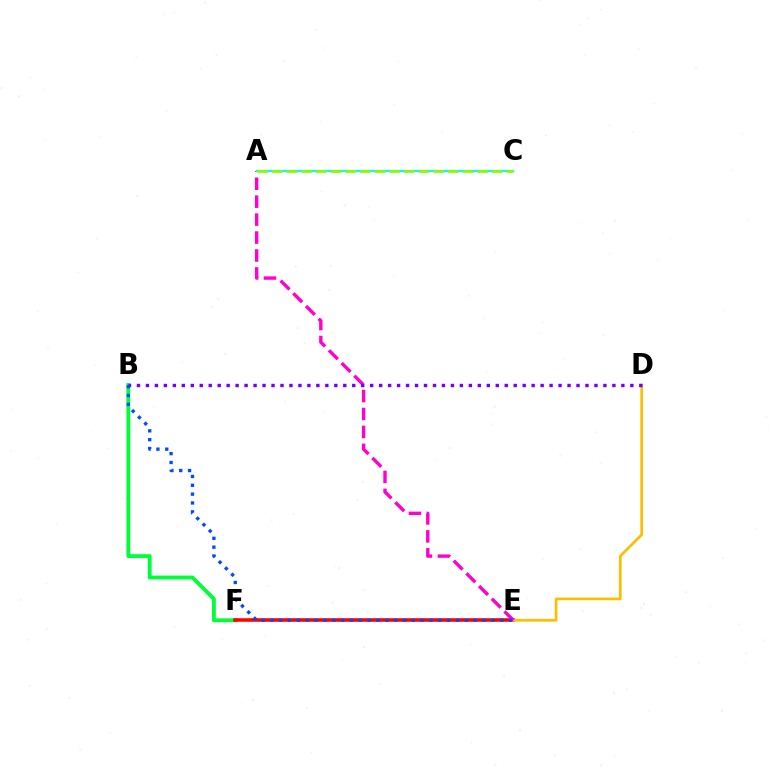{('B', 'F'): [{'color': '#00ff39', 'line_style': 'solid', 'thickness': 2.77}], ('E', 'F'): [{'color': '#ff0000', 'line_style': 'solid', 'thickness': 2.56}], ('D', 'E'): [{'color': '#ffbd00', 'line_style': 'solid', 'thickness': 1.93}], ('A', 'E'): [{'color': '#ff00cf', 'line_style': 'dashed', 'thickness': 2.44}], ('B', 'D'): [{'color': '#7200ff', 'line_style': 'dotted', 'thickness': 2.44}], ('B', 'E'): [{'color': '#004bff', 'line_style': 'dotted', 'thickness': 2.4}], ('A', 'C'): [{'color': '#00fff6', 'line_style': 'solid', 'thickness': 1.58}, {'color': '#84ff00', 'line_style': 'dashed', 'thickness': 1.99}]}